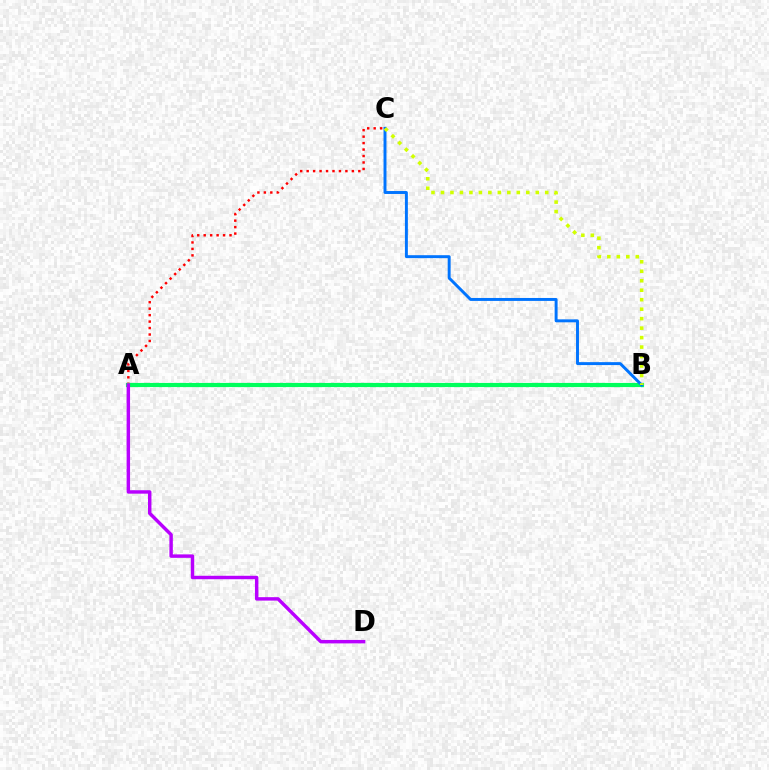{('A', 'C'): [{'color': '#ff0000', 'line_style': 'dotted', 'thickness': 1.75}], ('A', 'B'): [{'color': '#00ff5c', 'line_style': 'solid', 'thickness': 2.99}], ('B', 'C'): [{'color': '#0074ff', 'line_style': 'solid', 'thickness': 2.12}, {'color': '#d1ff00', 'line_style': 'dotted', 'thickness': 2.58}], ('A', 'D'): [{'color': '#b900ff', 'line_style': 'solid', 'thickness': 2.48}]}